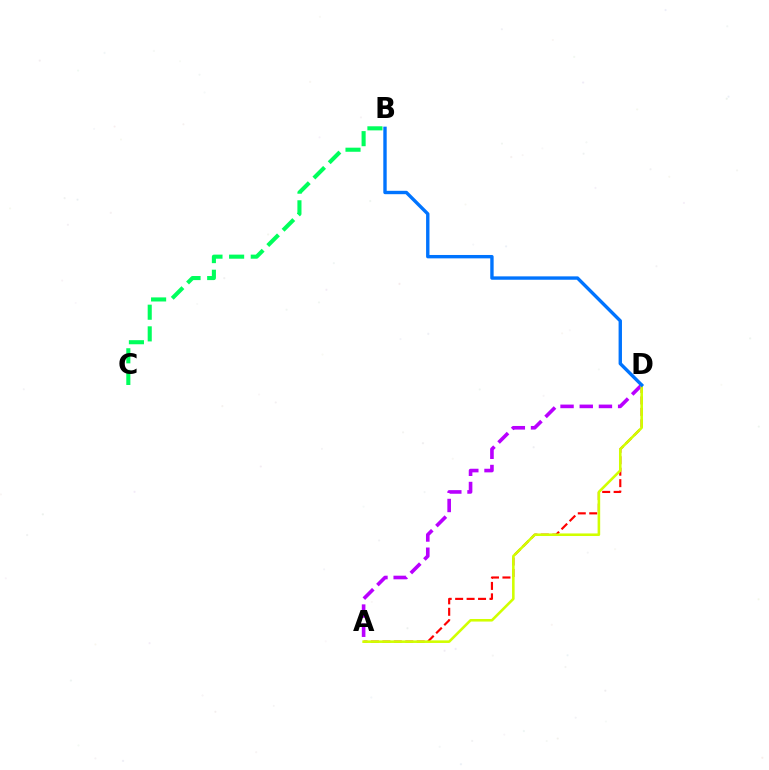{('A', 'D'): [{'color': '#ff0000', 'line_style': 'dashed', 'thickness': 1.55}, {'color': '#b900ff', 'line_style': 'dashed', 'thickness': 2.61}, {'color': '#d1ff00', 'line_style': 'solid', 'thickness': 1.86}], ('B', 'C'): [{'color': '#00ff5c', 'line_style': 'dashed', 'thickness': 2.94}], ('B', 'D'): [{'color': '#0074ff', 'line_style': 'solid', 'thickness': 2.43}]}